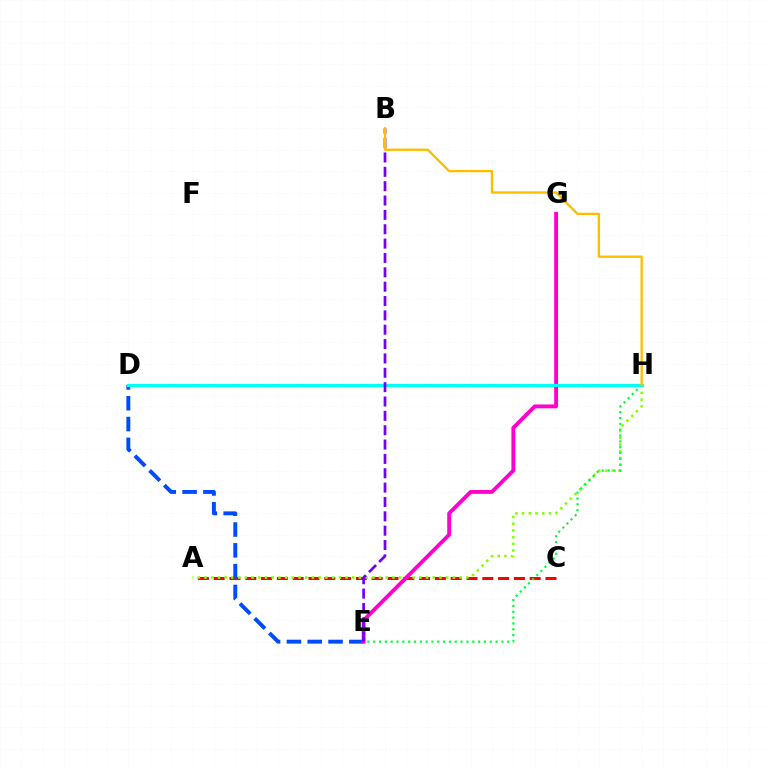{('A', 'C'): [{'color': '#ff0000', 'line_style': 'dashed', 'thickness': 2.15}], ('A', 'H'): [{'color': '#84ff00', 'line_style': 'dotted', 'thickness': 1.82}], ('D', 'E'): [{'color': '#004bff', 'line_style': 'dashed', 'thickness': 2.83}], ('E', 'H'): [{'color': '#00ff39', 'line_style': 'dotted', 'thickness': 1.58}], ('E', 'G'): [{'color': '#ff00cf', 'line_style': 'solid', 'thickness': 2.78}], ('D', 'H'): [{'color': '#00fff6', 'line_style': 'solid', 'thickness': 2.27}], ('B', 'E'): [{'color': '#7200ff', 'line_style': 'dashed', 'thickness': 1.95}], ('B', 'H'): [{'color': '#ffbd00', 'line_style': 'solid', 'thickness': 1.68}]}